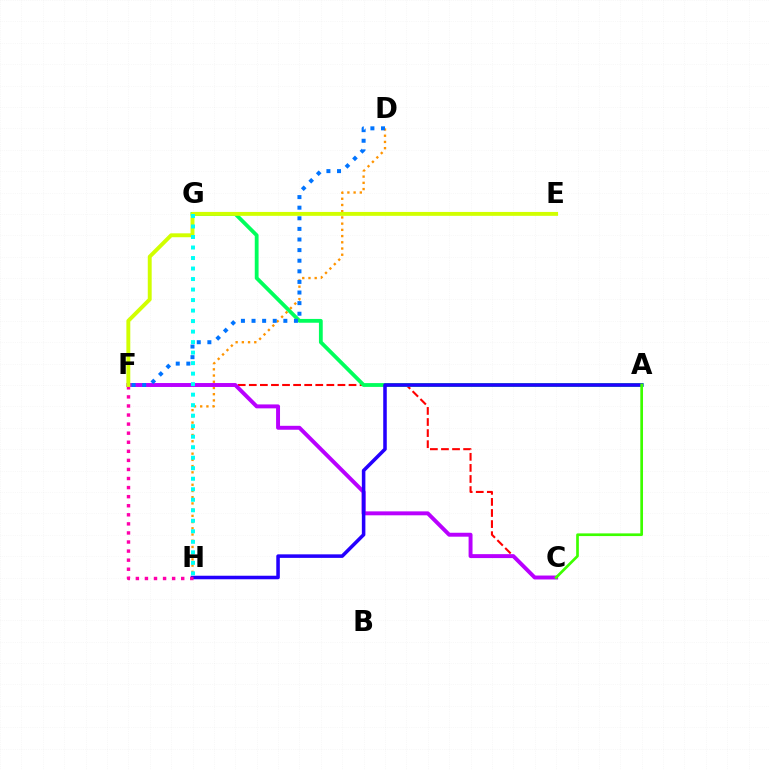{('C', 'F'): [{'color': '#ff0000', 'line_style': 'dashed', 'thickness': 1.51}, {'color': '#b900ff', 'line_style': 'solid', 'thickness': 2.83}], ('A', 'G'): [{'color': '#00ff5c', 'line_style': 'solid', 'thickness': 2.74}], ('D', 'H'): [{'color': '#ff9400', 'line_style': 'dotted', 'thickness': 1.69}], ('A', 'H'): [{'color': '#2500ff', 'line_style': 'solid', 'thickness': 2.55}], ('A', 'C'): [{'color': '#3dff00', 'line_style': 'solid', 'thickness': 1.94}], ('F', 'H'): [{'color': '#ff00ac', 'line_style': 'dotted', 'thickness': 2.46}], ('E', 'F'): [{'color': '#d1ff00', 'line_style': 'solid', 'thickness': 2.81}], ('G', 'H'): [{'color': '#00fff6', 'line_style': 'dotted', 'thickness': 2.86}], ('D', 'F'): [{'color': '#0074ff', 'line_style': 'dotted', 'thickness': 2.88}]}